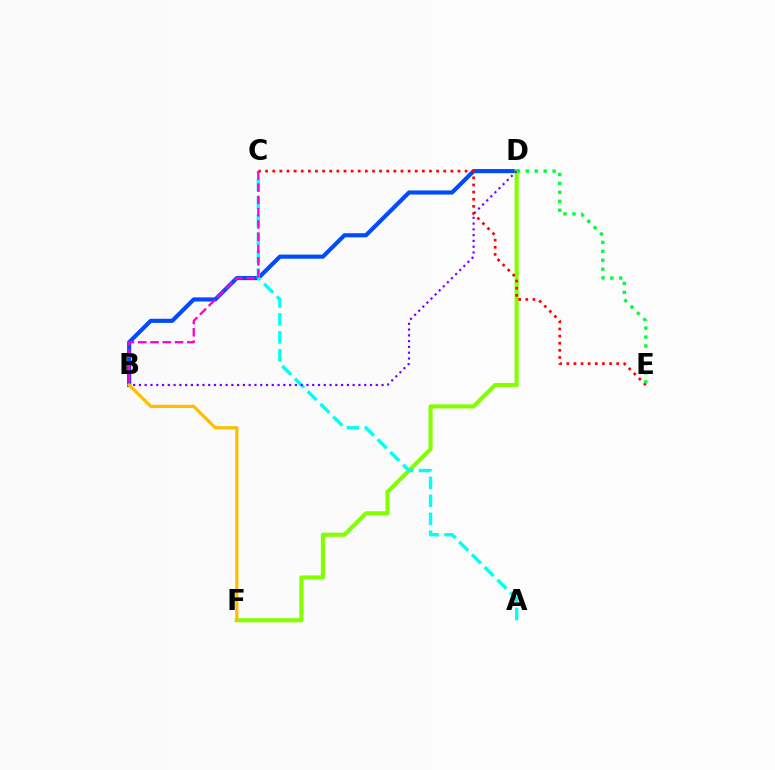{('B', 'D'): [{'color': '#004bff', 'line_style': 'solid', 'thickness': 2.97}, {'color': '#7200ff', 'line_style': 'dotted', 'thickness': 1.57}], ('D', 'F'): [{'color': '#84ff00', 'line_style': 'solid', 'thickness': 2.97}], ('A', 'C'): [{'color': '#00fff6', 'line_style': 'dashed', 'thickness': 2.44}], ('C', 'E'): [{'color': '#ff0000', 'line_style': 'dotted', 'thickness': 1.94}], ('B', 'C'): [{'color': '#ff00cf', 'line_style': 'dashed', 'thickness': 1.67}], ('D', 'E'): [{'color': '#00ff39', 'line_style': 'dotted', 'thickness': 2.43}], ('B', 'F'): [{'color': '#ffbd00', 'line_style': 'solid', 'thickness': 2.31}]}